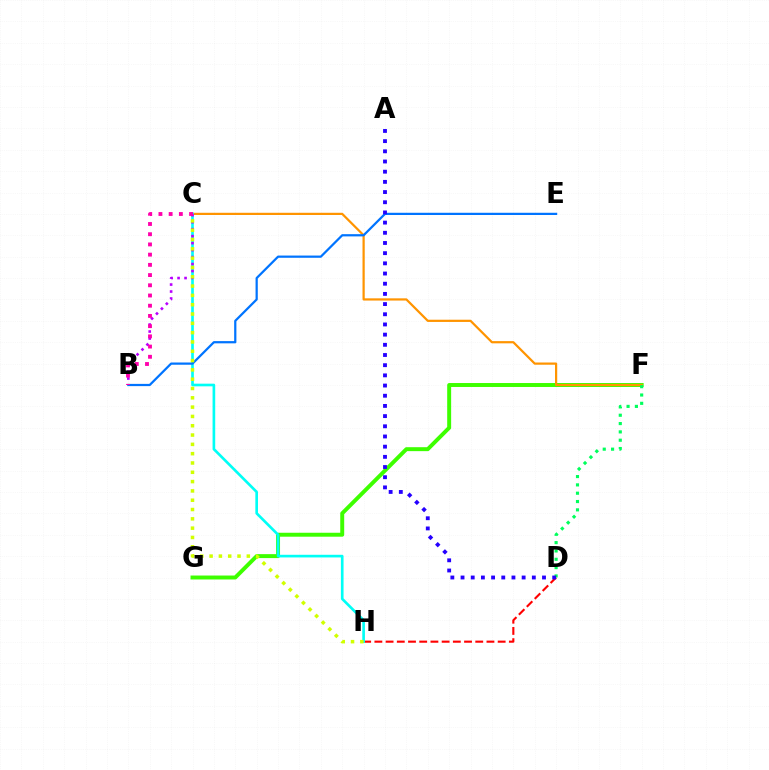{('F', 'G'): [{'color': '#3dff00', 'line_style': 'solid', 'thickness': 2.84}], ('D', 'H'): [{'color': '#ff0000', 'line_style': 'dashed', 'thickness': 1.52}], ('C', 'F'): [{'color': '#ff9400', 'line_style': 'solid', 'thickness': 1.6}], ('D', 'F'): [{'color': '#00ff5c', 'line_style': 'dotted', 'thickness': 2.26}], ('C', 'H'): [{'color': '#00fff6', 'line_style': 'solid', 'thickness': 1.91}, {'color': '#d1ff00', 'line_style': 'dotted', 'thickness': 2.53}], ('B', 'C'): [{'color': '#b900ff', 'line_style': 'dotted', 'thickness': 1.9}, {'color': '#ff00ac', 'line_style': 'dotted', 'thickness': 2.78}], ('B', 'E'): [{'color': '#0074ff', 'line_style': 'solid', 'thickness': 1.61}], ('A', 'D'): [{'color': '#2500ff', 'line_style': 'dotted', 'thickness': 2.77}]}